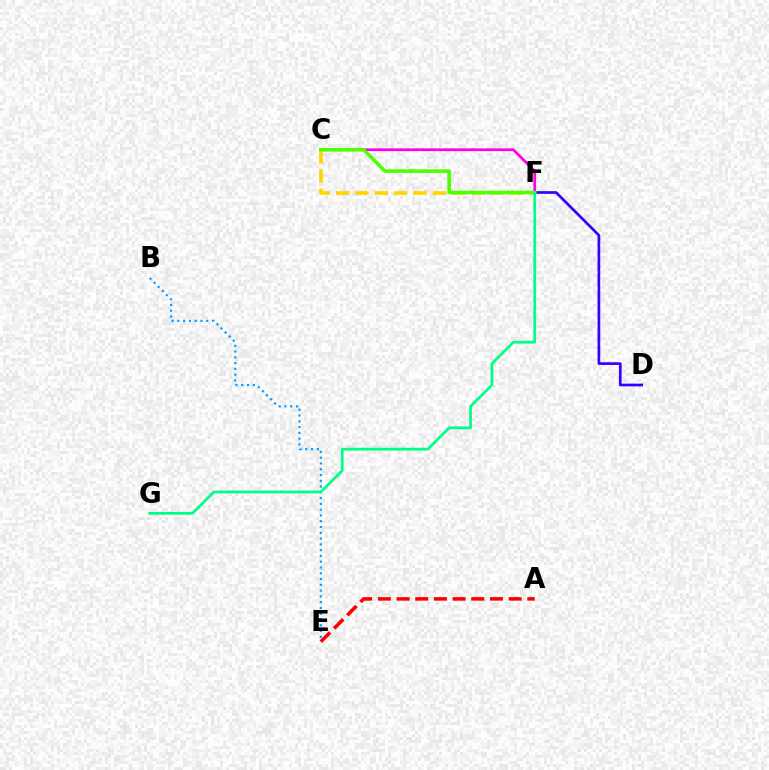{('D', 'F'): [{'color': '#3700ff', 'line_style': 'solid', 'thickness': 1.95}], ('C', 'F'): [{'color': '#ff00ed', 'line_style': 'solid', 'thickness': 1.97}, {'color': '#ffd500', 'line_style': 'dashed', 'thickness': 2.63}, {'color': '#4fff00', 'line_style': 'solid', 'thickness': 2.57}], ('A', 'E'): [{'color': '#ff0000', 'line_style': 'dashed', 'thickness': 2.54}], ('B', 'E'): [{'color': '#009eff', 'line_style': 'dotted', 'thickness': 1.57}], ('F', 'G'): [{'color': '#00ff86', 'line_style': 'solid', 'thickness': 1.98}]}